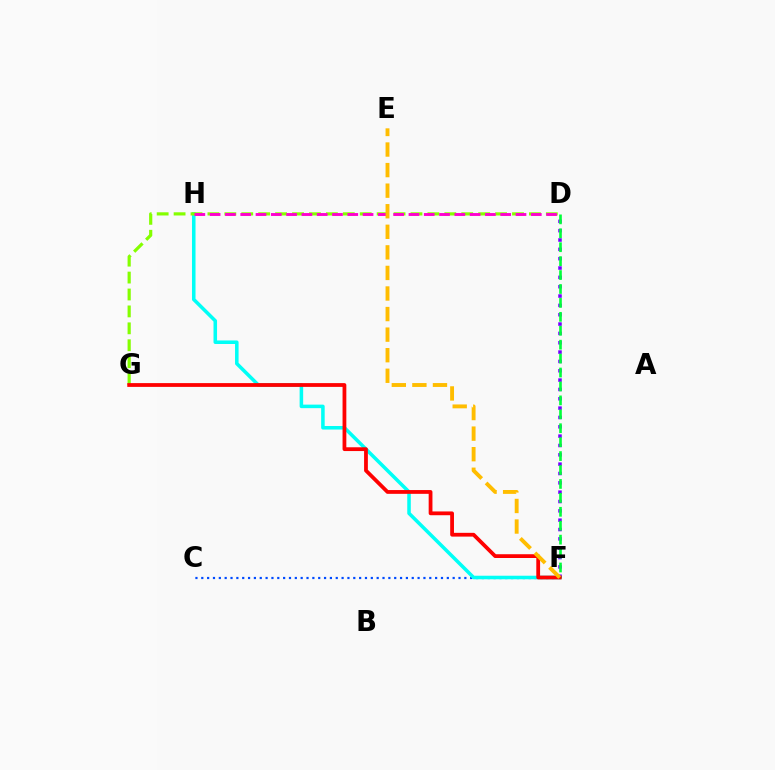{('C', 'F'): [{'color': '#004bff', 'line_style': 'dotted', 'thickness': 1.59}], ('F', 'H'): [{'color': '#00fff6', 'line_style': 'solid', 'thickness': 2.55}], ('D', 'F'): [{'color': '#7200ff', 'line_style': 'dotted', 'thickness': 2.54}, {'color': '#00ff39', 'line_style': 'dashed', 'thickness': 1.89}], ('D', 'G'): [{'color': '#84ff00', 'line_style': 'dashed', 'thickness': 2.3}], ('D', 'H'): [{'color': '#ff00cf', 'line_style': 'dashed', 'thickness': 2.08}], ('F', 'G'): [{'color': '#ff0000', 'line_style': 'solid', 'thickness': 2.72}], ('E', 'F'): [{'color': '#ffbd00', 'line_style': 'dashed', 'thickness': 2.79}]}